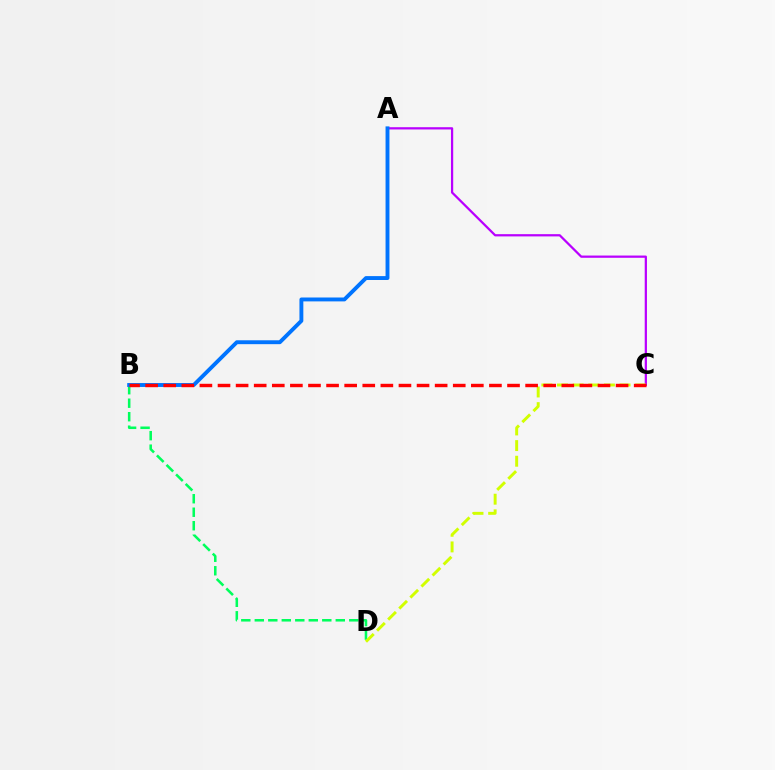{('A', 'C'): [{'color': '#b900ff', 'line_style': 'solid', 'thickness': 1.62}], ('B', 'D'): [{'color': '#00ff5c', 'line_style': 'dashed', 'thickness': 1.83}], ('C', 'D'): [{'color': '#d1ff00', 'line_style': 'dashed', 'thickness': 2.12}], ('A', 'B'): [{'color': '#0074ff', 'line_style': 'solid', 'thickness': 2.8}], ('B', 'C'): [{'color': '#ff0000', 'line_style': 'dashed', 'thickness': 2.46}]}